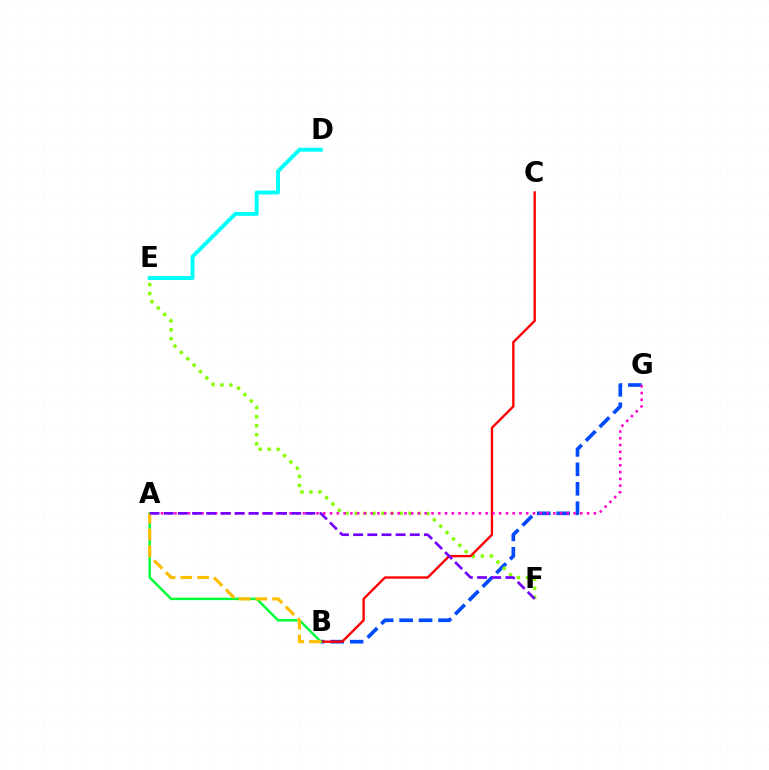{('B', 'G'): [{'color': '#004bff', 'line_style': 'dashed', 'thickness': 2.64}], ('E', 'F'): [{'color': '#84ff00', 'line_style': 'dotted', 'thickness': 2.44}], ('B', 'C'): [{'color': '#ff0000', 'line_style': 'solid', 'thickness': 1.7}], ('A', 'B'): [{'color': '#00ff39', 'line_style': 'solid', 'thickness': 1.76}, {'color': '#ffbd00', 'line_style': 'dashed', 'thickness': 2.28}], ('A', 'G'): [{'color': '#ff00cf', 'line_style': 'dotted', 'thickness': 1.84}], ('A', 'F'): [{'color': '#7200ff', 'line_style': 'dashed', 'thickness': 1.92}], ('D', 'E'): [{'color': '#00fff6', 'line_style': 'solid', 'thickness': 2.81}]}